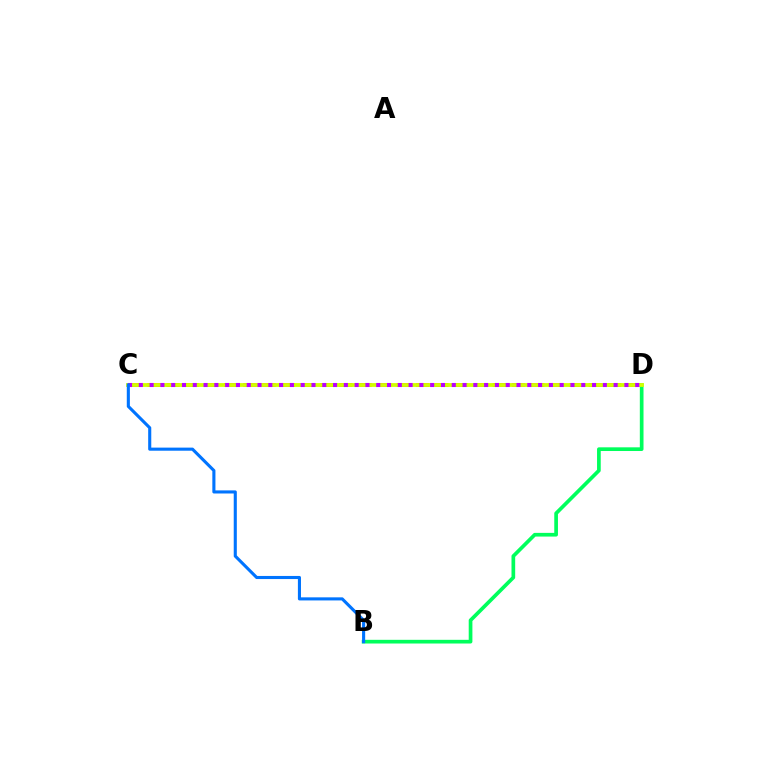{('C', 'D'): [{'color': '#ff0000', 'line_style': 'dashed', 'thickness': 2.61}, {'color': '#d1ff00', 'line_style': 'solid', 'thickness': 2.75}, {'color': '#b900ff', 'line_style': 'dotted', 'thickness': 2.93}], ('B', 'D'): [{'color': '#00ff5c', 'line_style': 'solid', 'thickness': 2.66}], ('B', 'C'): [{'color': '#0074ff', 'line_style': 'solid', 'thickness': 2.23}]}